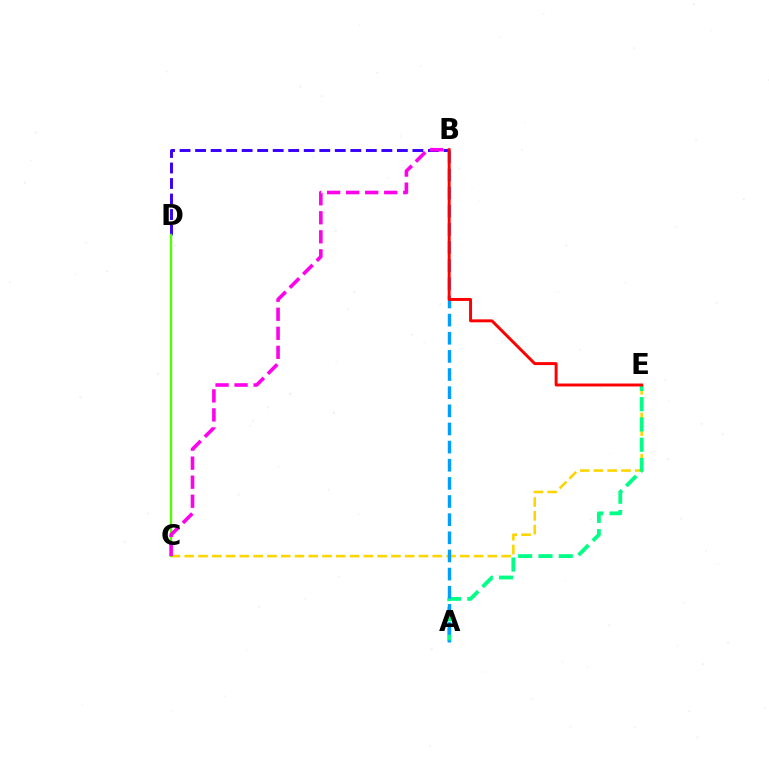{('C', 'E'): [{'color': '#ffd500', 'line_style': 'dashed', 'thickness': 1.87}], ('B', 'D'): [{'color': '#3700ff', 'line_style': 'dashed', 'thickness': 2.11}], ('A', 'E'): [{'color': '#00ff86', 'line_style': 'dashed', 'thickness': 2.76}], ('C', 'D'): [{'color': '#4fff00', 'line_style': 'solid', 'thickness': 1.67}], ('A', 'B'): [{'color': '#009eff', 'line_style': 'dashed', 'thickness': 2.46}], ('B', 'E'): [{'color': '#ff0000', 'line_style': 'solid', 'thickness': 2.12}], ('B', 'C'): [{'color': '#ff00ed', 'line_style': 'dashed', 'thickness': 2.59}]}